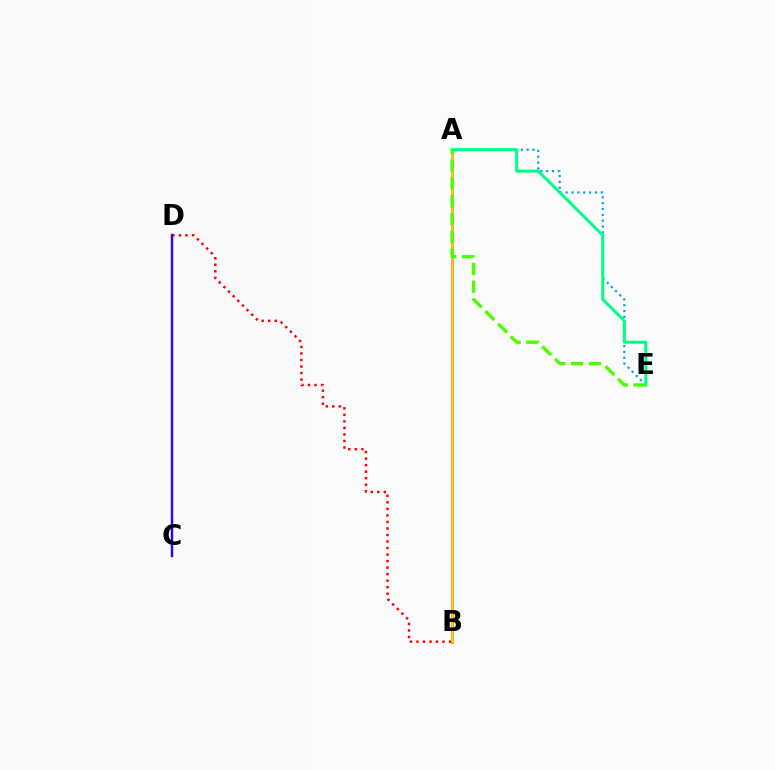{('A', 'E'): [{'color': '#009eff', 'line_style': 'dotted', 'thickness': 1.59}, {'color': '#00ff86', 'line_style': 'solid', 'thickness': 2.17}, {'color': '#4fff00', 'line_style': 'dashed', 'thickness': 2.42}], ('B', 'D'): [{'color': '#ff0000', 'line_style': 'dotted', 'thickness': 1.77}], ('C', 'D'): [{'color': '#3700ff', 'line_style': 'solid', 'thickness': 1.76}], ('A', 'B'): [{'color': '#ff00ed', 'line_style': 'solid', 'thickness': 2.16}, {'color': '#ffd500', 'line_style': 'solid', 'thickness': 1.83}]}